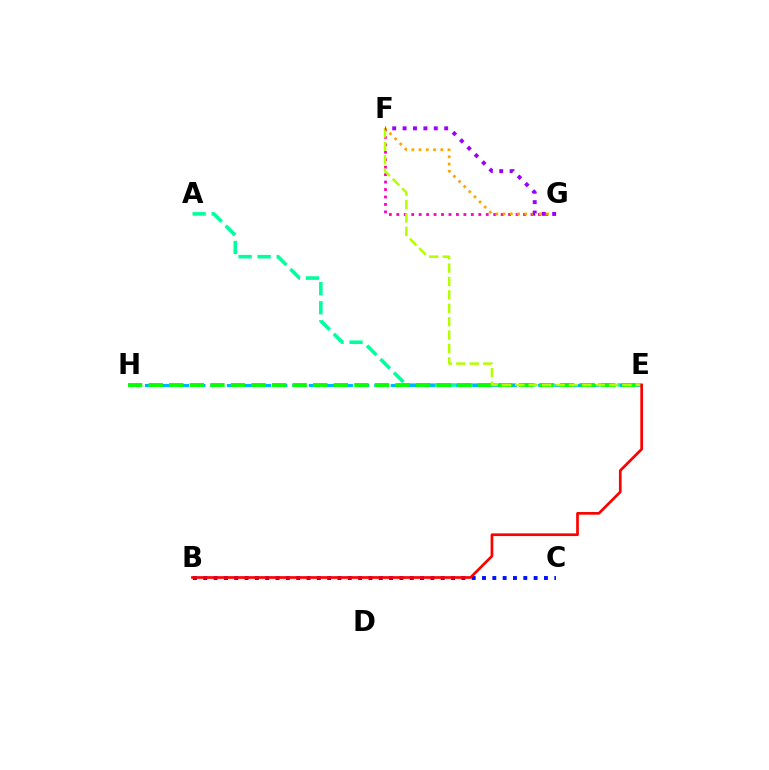{('A', 'E'): [{'color': '#00ff9d', 'line_style': 'dashed', 'thickness': 2.59}], ('E', 'H'): [{'color': '#00b5ff', 'line_style': 'dashed', 'thickness': 2.23}, {'color': '#08ff00', 'line_style': 'dashed', 'thickness': 2.79}], ('F', 'G'): [{'color': '#ff00bd', 'line_style': 'dotted', 'thickness': 2.03}, {'color': '#ffa500', 'line_style': 'dotted', 'thickness': 1.97}, {'color': '#9b00ff', 'line_style': 'dotted', 'thickness': 2.82}], ('B', 'C'): [{'color': '#0010ff', 'line_style': 'dotted', 'thickness': 2.8}], ('E', 'F'): [{'color': '#b3ff00', 'line_style': 'dashed', 'thickness': 1.82}], ('B', 'E'): [{'color': '#ff0000', 'line_style': 'solid', 'thickness': 1.94}]}